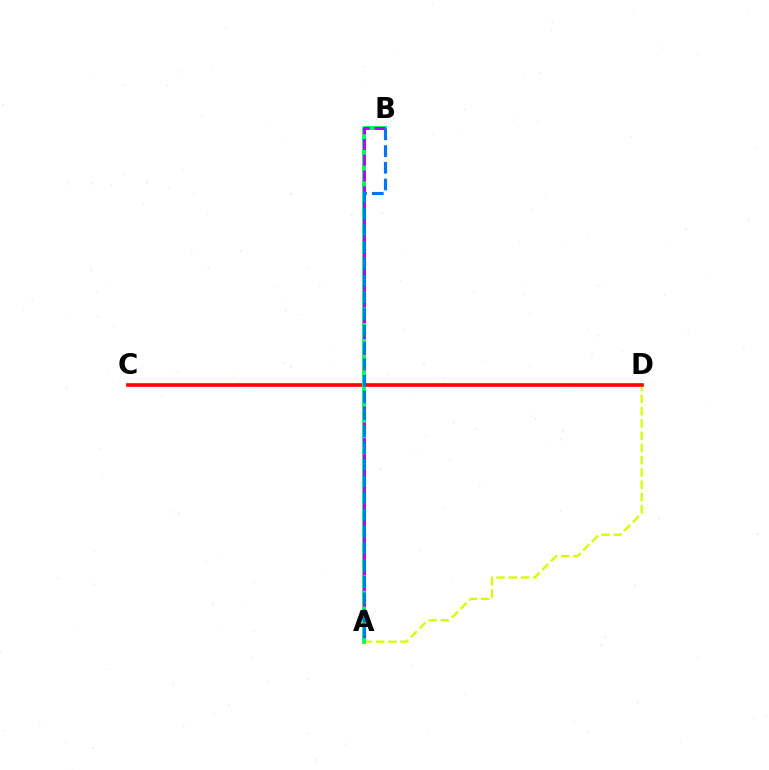{('A', 'D'): [{'color': '#d1ff00', 'line_style': 'dashed', 'thickness': 1.67}], ('C', 'D'): [{'color': '#ff0000', 'line_style': 'solid', 'thickness': 2.62}], ('A', 'B'): [{'color': '#00ff5c', 'line_style': 'solid', 'thickness': 2.83}, {'color': '#b900ff', 'line_style': 'dashed', 'thickness': 2.14}, {'color': '#0074ff', 'line_style': 'dashed', 'thickness': 2.27}]}